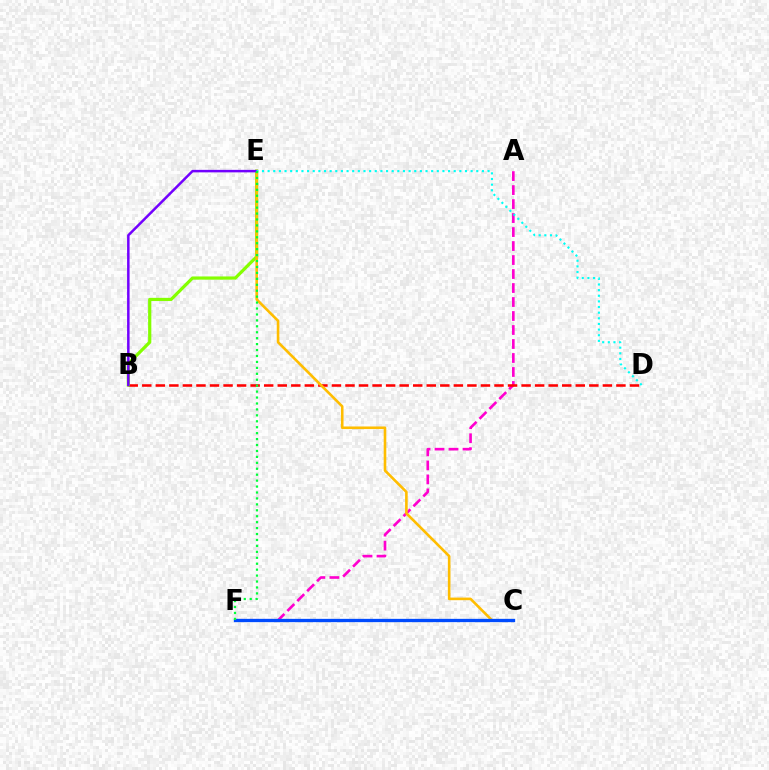{('A', 'F'): [{'color': '#ff00cf', 'line_style': 'dashed', 'thickness': 1.9}], ('B', 'D'): [{'color': '#ff0000', 'line_style': 'dashed', 'thickness': 1.84}], ('B', 'E'): [{'color': '#84ff00', 'line_style': 'solid', 'thickness': 2.31}, {'color': '#7200ff', 'line_style': 'solid', 'thickness': 1.8}], ('C', 'E'): [{'color': '#ffbd00', 'line_style': 'solid', 'thickness': 1.88}], ('C', 'F'): [{'color': '#004bff', 'line_style': 'solid', 'thickness': 2.38}], ('D', 'E'): [{'color': '#00fff6', 'line_style': 'dotted', 'thickness': 1.53}], ('E', 'F'): [{'color': '#00ff39', 'line_style': 'dotted', 'thickness': 1.61}]}